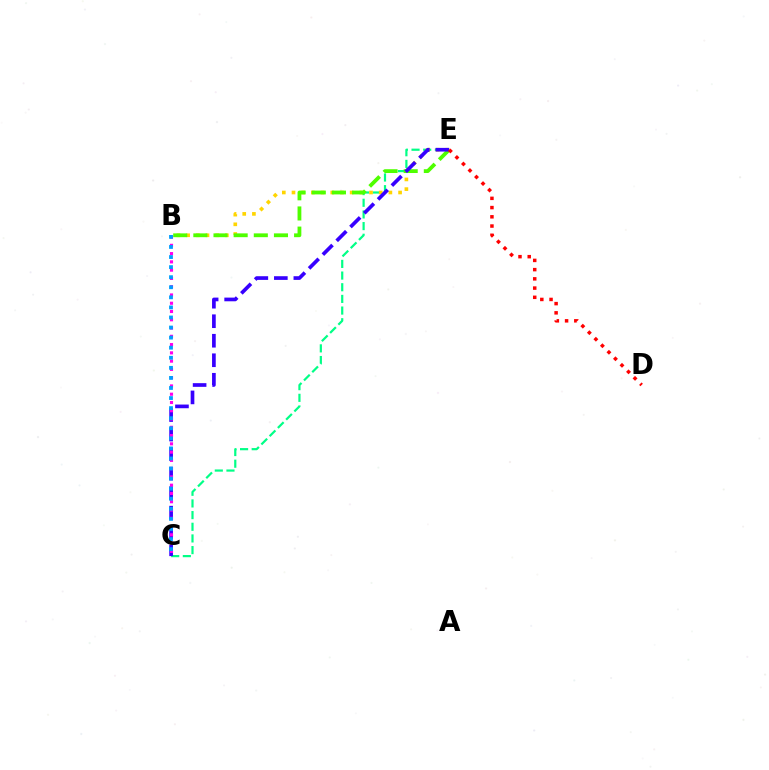{('C', 'E'): [{'color': '#00ff86', 'line_style': 'dashed', 'thickness': 1.58}, {'color': '#3700ff', 'line_style': 'dashed', 'thickness': 2.65}], ('B', 'E'): [{'color': '#ffd500', 'line_style': 'dotted', 'thickness': 2.63}, {'color': '#4fff00', 'line_style': 'dashed', 'thickness': 2.74}], ('B', 'C'): [{'color': '#ff00ed', 'line_style': 'dotted', 'thickness': 2.25}, {'color': '#009eff', 'line_style': 'dotted', 'thickness': 2.74}], ('D', 'E'): [{'color': '#ff0000', 'line_style': 'dotted', 'thickness': 2.51}]}